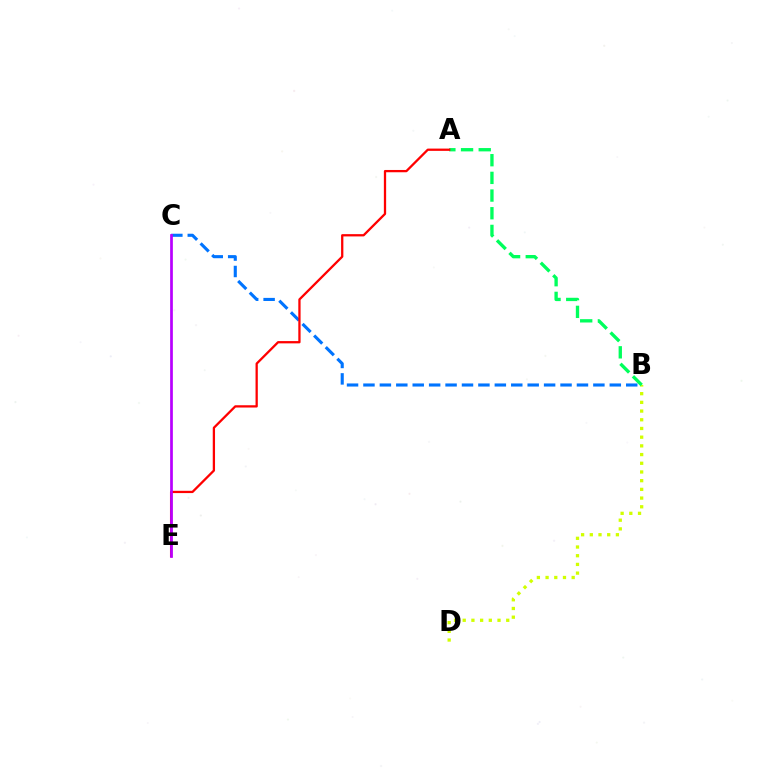{('B', 'D'): [{'color': '#d1ff00', 'line_style': 'dotted', 'thickness': 2.36}], ('A', 'B'): [{'color': '#00ff5c', 'line_style': 'dashed', 'thickness': 2.4}], ('B', 'C'): [{'color': '#0074ff', 'line_style': 'dashed', 'thickness': 2.23}], ('A', 'E'): [{'color': '#ff0000', 'line_style': 'solid', 'thickness': 1.64}], ('C', 'E'): [{'color': '#b900ff', 'line_style': 'solid', 'thickness': 1.96}]}